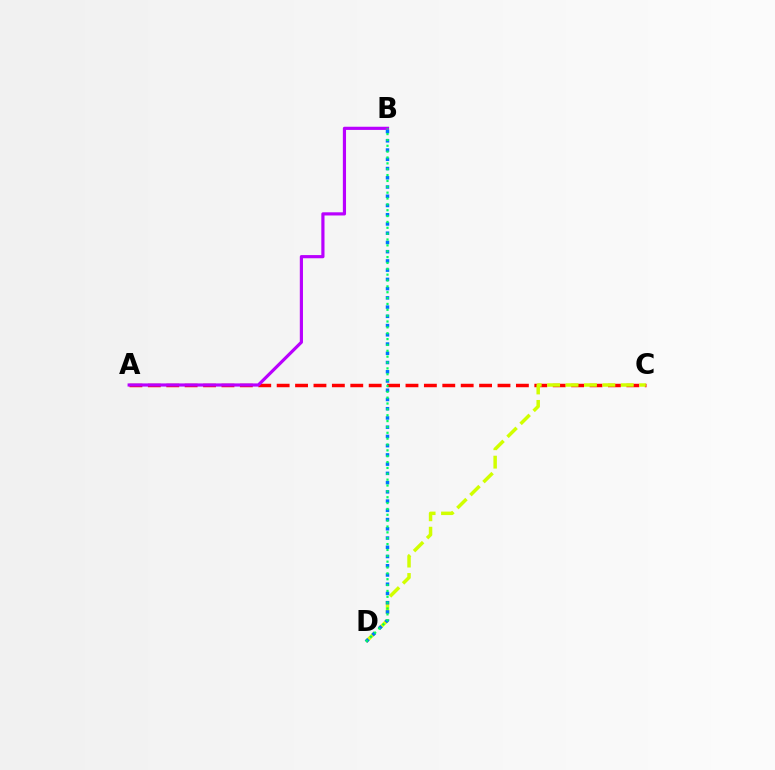{('A', 'C'): [{'color': '#ff0000', 'line_style': 'dashed', 'thickness': 2.5}], ('C', 'D'): [{'color': '#d1ff00', 'line_style': 'dashed', 'thickness': 2.5}], ('A', 'B'): [{'color': '#b900ff', 'line_style': 'solid', 'thickness': 2.29}], ('B', 'D'): [{'color': '#0074ff', 'line_style': 'dotted', 'thickness': 2.51}, {'color': '#00ff5c', 'line_style': 'dotted', 'thickness': 1.59}]}